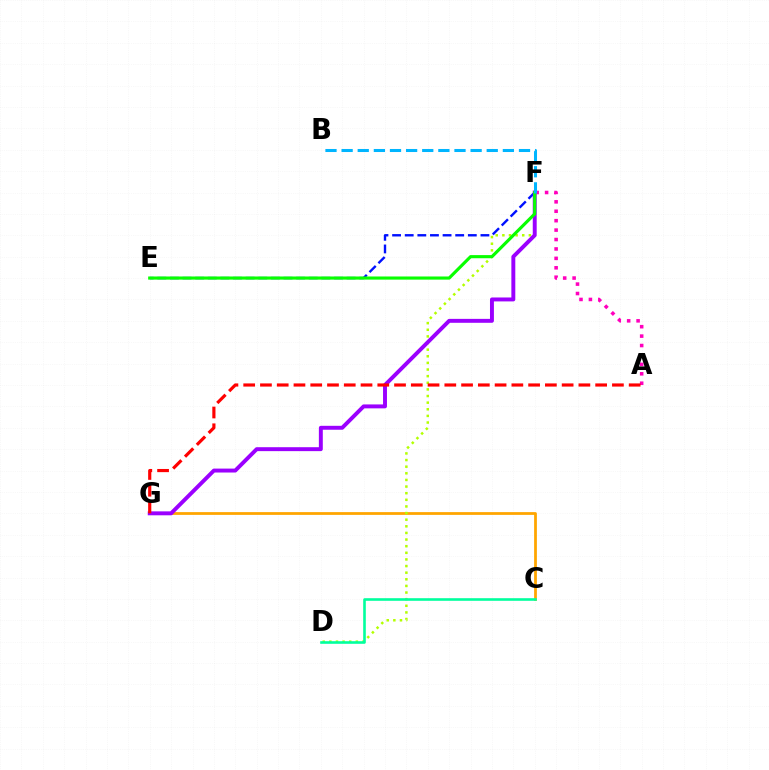{('C', 'G'): [{'color': '#ffa500', 'line_style': 'solid', 'thickness': 2.0}], ('D', 'F'): [{'color': '#b3ff00', 'line_style': 'dotted', 'thickness': 1.8}], ('E', 'F'): [{'color': '#0010ff', 'line_style': 'dashed', 'thickness': 1.71}, {'color': '#08ff00', 'line_style': 'solid', 'thickness': 2.26}], ('A', 'F'): [{'color': '#ff00bd', 'line_style': 'dotted', 'thickness': 2.56}], ('C', 'D'): [{'color': '#00ff9d', 'line_style': 'solid', 'thickness': 1.88}], ('F', 'G'): [{'color': '#9b00ff', 'line_style': 'solid', 'thickness': 2.83}], ('A', 'G'): [{'color': '#ff0000', 'line_style': 'dashed', 'thickness': 2.28}], ('B', 'F'): [{'color': '#00b5ff', 'line_style': 'dashed', 'thickness': 2.19}]}